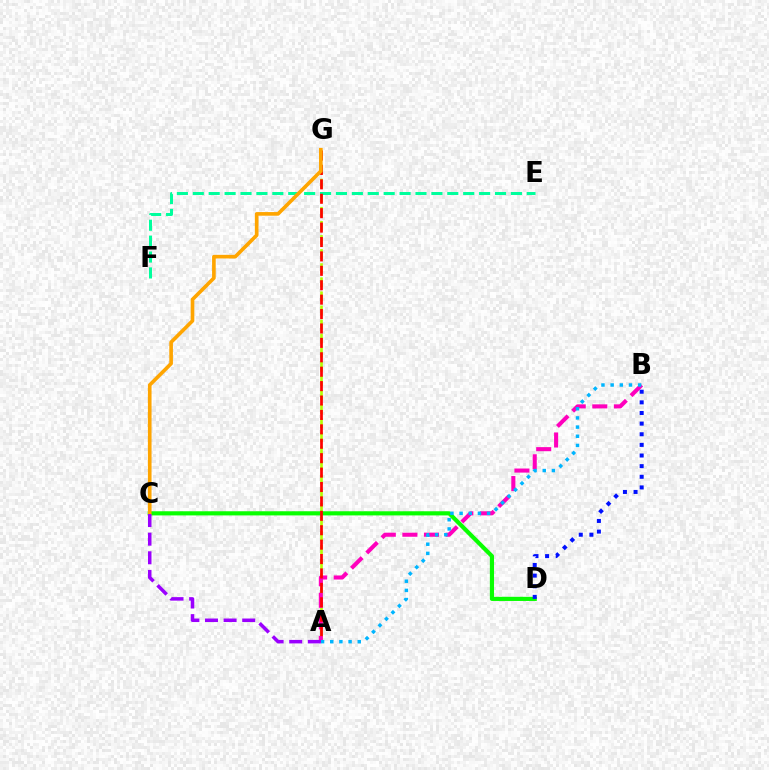{('A', 'G'): [{'color': '#b3ff00', 'line_style': 'dashed', 'thickness': 1.91}, {'color': '#ff0000', 'line_style': 'dashed', 'thickness': 1.96}], ('A', 'B'): [{'color': '#ff00bd', 'line_style': 'dashed', 'thickness': 2.93}, {'color': '#00b5ff', 'line_style': 'dotted', 'thickness': 2.49}], ('E', 'F'): [{'color': '#00ff9d', 'line_style': 'dashed', 'thickness': 2.16}], ('C', 'D'): [{'color': '#08ff00', 'line_style': 'solid', 'thickness': 2.99}], ('B', 'D'): [{'color': '#0010ff', 'line_style': 'dotted', 'thickness': 2.89}], ('C', 'G'): [{'color': '#ffa500', 'line_style': 'solid', 'thickness': 2.62}], ('A', 'C'): [{'color': '#9b00ff', 'line_style': 'dashed', 'thickness': 2.53}]}